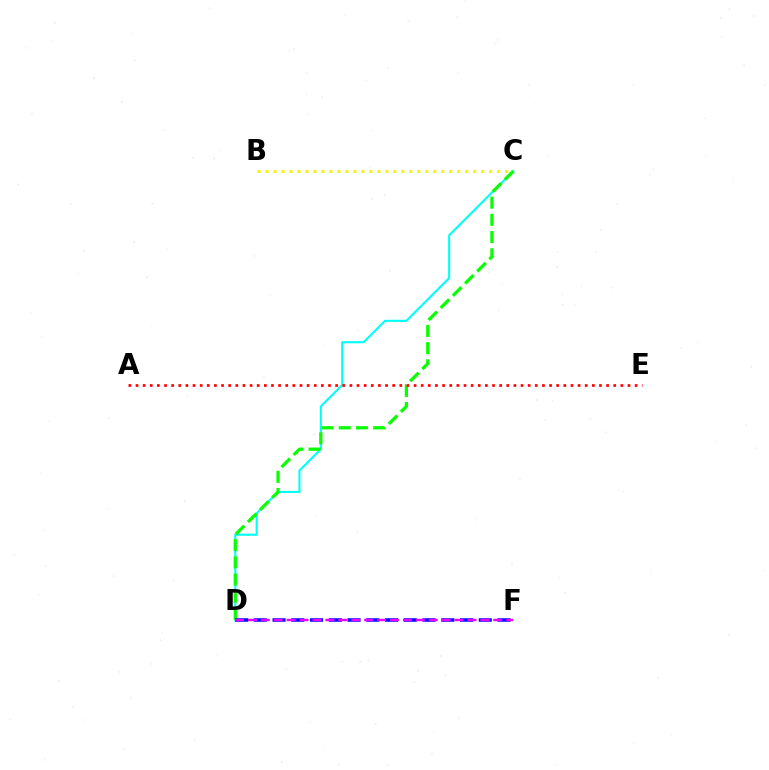{('C', 'D'): [{'color': '#00fff6', 'line_style': 'solid', 'thickness': 1.51}, {'color': '#08ff00', 'line_style': 'dashed', 'thickness': 2.34}], ('B', 'C'): [{'color': '#fcf500', 'line_style': 'dotted', 'thickness': 2.17}], ('D', 'F'): [{'color': '#0010ff', 'line_style': 'dashed', 'thickness': 2.55}, {'color': '#ee00ff', 'line_style': 'dashed', 'thickness': 1.75}], ('A', 'E'): [{'color': '#ff0000', 'line_style': 'dotted', 'thickness': 1.94}]}